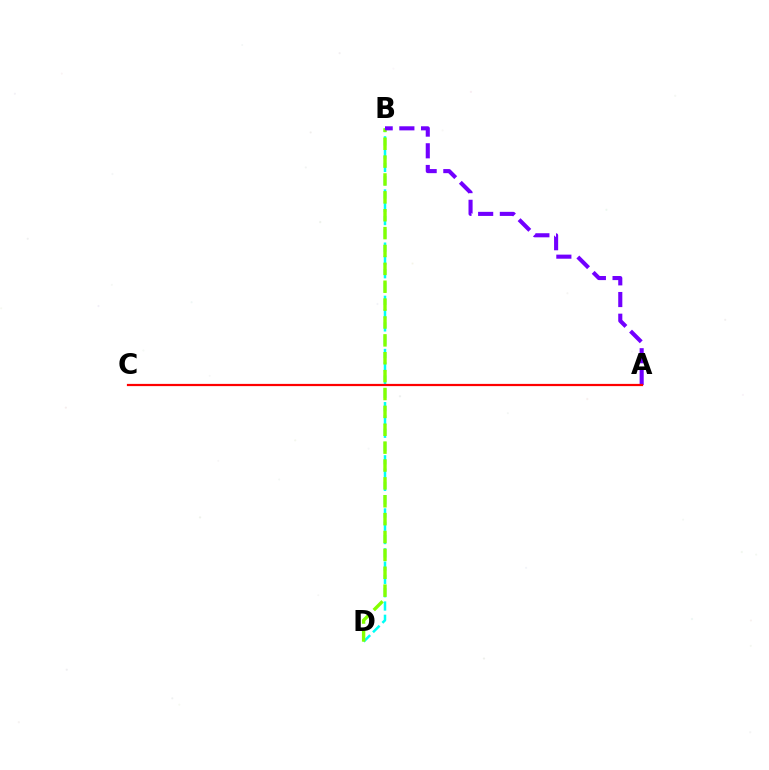{('B', 'D'): [{'color': '#00fff6', 'line_style': 'dashed', 'thickness': 1.81}, {'color': '#84ff00', 'line_style': 'dashed', 'thickness': 2.43}], ('A', 'B'): [{'color': '#7200ff', 'line_style': 'dashed', 'thickness': 2.95}], ('A', 'C'): [{'color': '#ff0000', 'line_style': 'solid', 'thickness': 1.6}]}